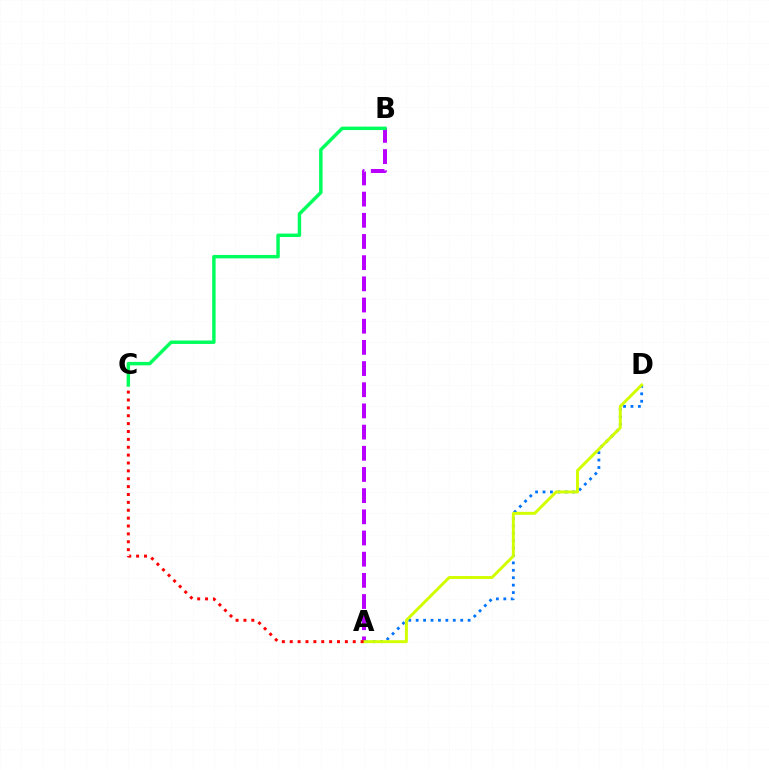{('A', 'B'): [{'color': '#b900ff', 'line_style': 'dashed', 'thickness': 2.88}], ('A', 'D'): [{'color': '#0074ff', 'line_style': 'dotted', 'thickness': 2.02}, {'color': '#d1ff00', 'line_style': 'solid', 'thickness': 2.12}], ('A', 'C'): [{'color': '#ff0000', 'line_style': 'dotted', 'thickness': 2.14}], ('B', 'C'): [{'color': '#00ff5c', 'line_style': 'solid', 'thickness': 2.48}]}